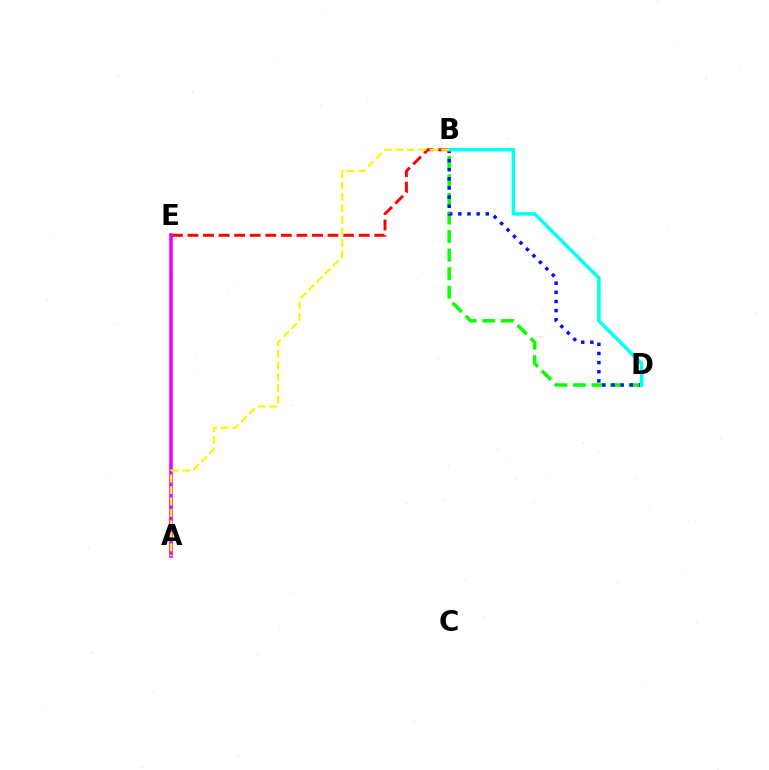{('B', 'D'): [{'color': '#08ff00', 'line_style': 'dashed', 'thickness': 2.52}, {'color': '#0010ff', 'line_style': 'dotted', 'thickness': 2.48}, {'color': '#00fff6', 'line_style': 'solid', 'thickness': 2.5}], ('B', 'E'): [{'color': '#ff0000', 'line_style': 'dashed', 'thickness': 2.11}], ('A', 'E'): [{'color': '#ee00ff', 'line_style': 'solid', 'thickness': 2.59}], ('A', 'B'): [{'color': '#fcf500', 'line_style': 'dashed', 'thickness': 1.56}]}